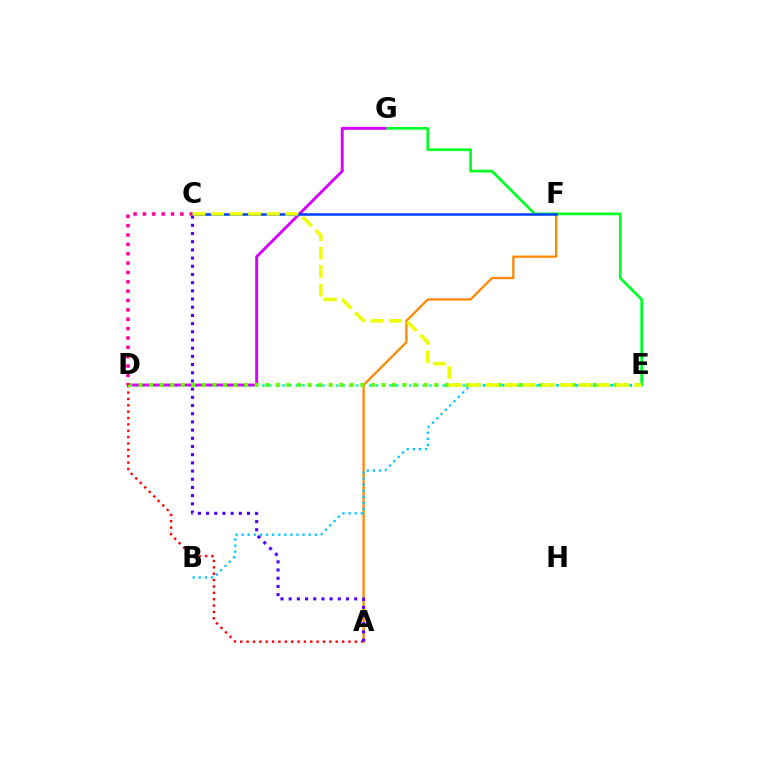{('A', 'D'): [{'color': '#ff0000', 'line_style': 'dotted', 'thickness': 1.73}], ('D', 'E'): [{'color': '#00ffaf', 'line_style': 'dotted', 'thickness': 1.82}, {'color': '#66ff00', 'line_style': 'dotted', 'thickness': 2.87}], ('E', 'G'): [{'color': '#00ff27', 'line_style': 'solid', 'thickness': 1.96}], ('A', 'F'): [{'color': '#ff8800', 'line_style': 'solid', 'thickness': 1.65}], ('A', 'C'): [{'color': '#4f00ff', 'line_style': 'dotted', 'thickness': 2.23}], ('D', 'G'): [{'color': '#d600ff', 'line_style': 'solid', 'thickness': 2.09}], ('B', 'E'): [{'color': '#00c7ff', 'line_style': 'dotted', 'thickness': 1.66}], ('C', 'D'): [{'color': '#ff00a0', 'line_style': 'dotted', 'thickness': 2.54}], ('C', 'F'): [{'color': '#003fff', 'line_style': 'solid', 'thickness': 1.81}], ('C', 'E'): [{'color': '#eeff00', 'line_style': 'dashed', 'thickness': 2.52}]}